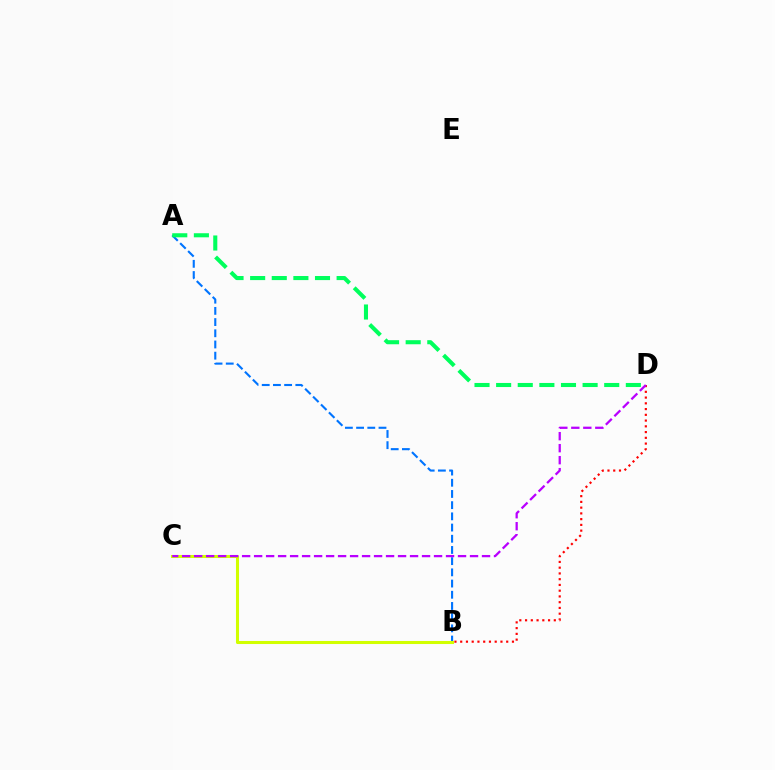{('A', 'B'): [{'color': '#0074ff', 'line_style': 'dashed', 'thickness': 1.52}], ('B', 'C'): [{'color': '#d1ff00', 'line_style': 'solid', 'thickness': 2.2}], ('B', 'D'): [{'color': '#ff0000', 'line_style': 'dotted', 'thickness': 1.56}], ('C', 'D'): [{'color': '#b900ff', 'line_style': 'dashed', 'thickness': 1.63}], ('A', 'D'): [{'color': '#00ff5c', 'line_style': 'dashed', 'thickness': 2.94}]}